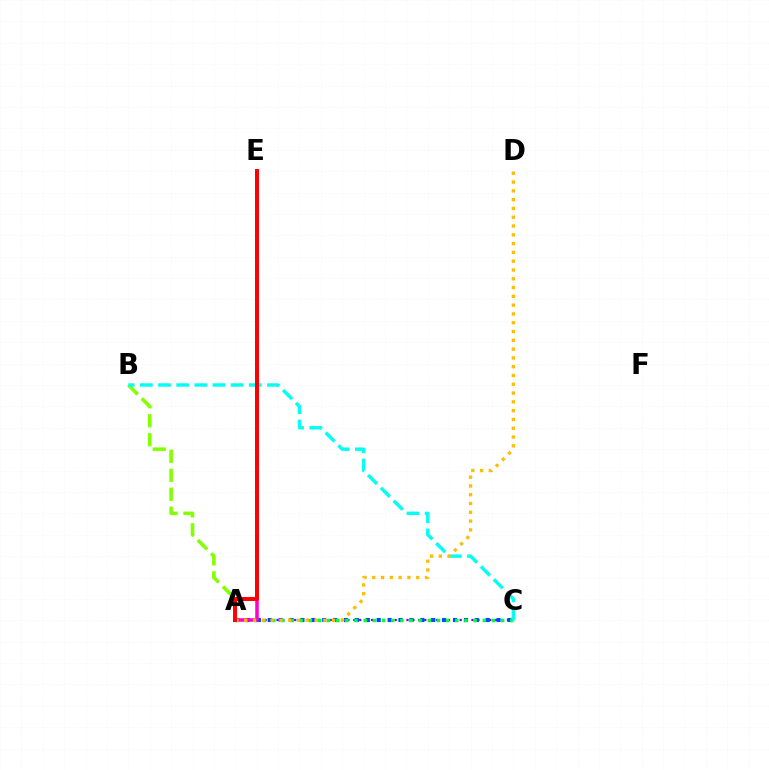{('A', 'C'): [{'color': '#7200ff', 'line_style': 'dotted', 'thickness': 1.61}, {'color': '#004bff', 'line_style': 'dotted', 'thickness': 2.96}, {'color': '#00ff39', 'line_style': 'dotted', 'thickness': 2.49}], ('A', 'B'): [{'color': '#84ff00', 'line_style': 'dashed', 'thickness': 2.58}], ('A', 'E'): [{'color': '#ff00cf', 'line_style': 'solid', 'thickness': 2.53}, {'color': '#ff0000', 'line_style': 'solid', 'thickness': 2.84}], ('B', 'C'): [{'color': '#00fff6', 'line_style': 'dashed', 'thickness': 2.47}], ('A', 'D'): [{'color': '#ffbd00', 'line_style': 'dotted', 'thickness': 2.39}]}